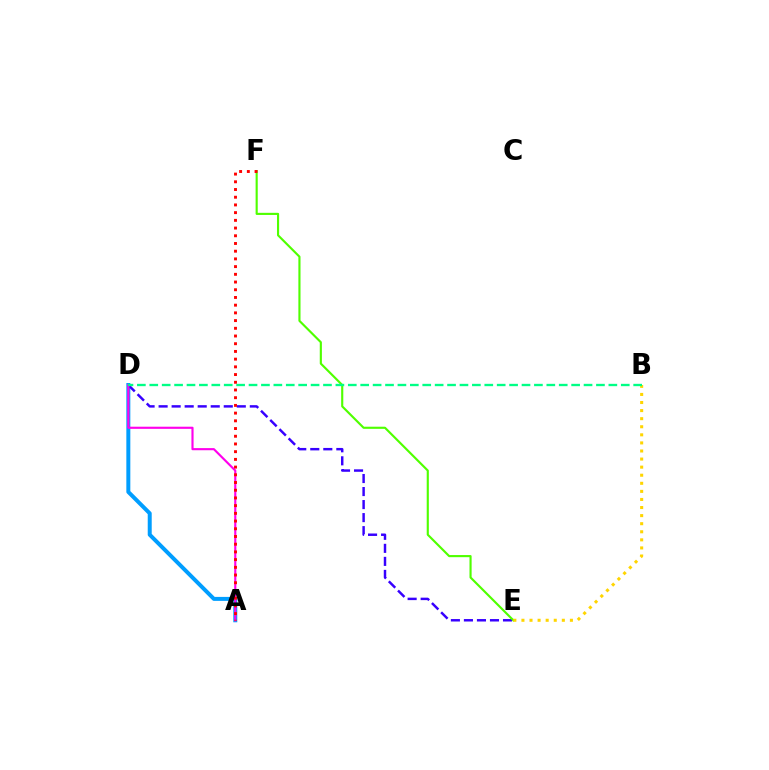{('A', 'D'): [{'color': '#009eff', 'line_style': 'solid', 'thickness': 2.87}, {'color': '#ff00ed', 'line_style': 'solid', 'thickness': 1.54}], ('D', 'E'): [{'color': '#3700ff', 'line_style': 'dashed', 'thickness': 1.77}], ('E', 'F'): [{'color': '#4fff00', 'line_style': 'solid', 'thickness': 1.54}], ('B', 'E'): [{'color': '#ffd500', 'line_style': 'dotted', 'thickness': 2.19}], ('B', 'D'): [{'color': '#00ff86', 'line_style': 'dashed', 'thickness': 1.69}], ('A', 'F'): [{'color': '#ff0000', 'line_style': 'dotted', 'thickness': 2.09}]}